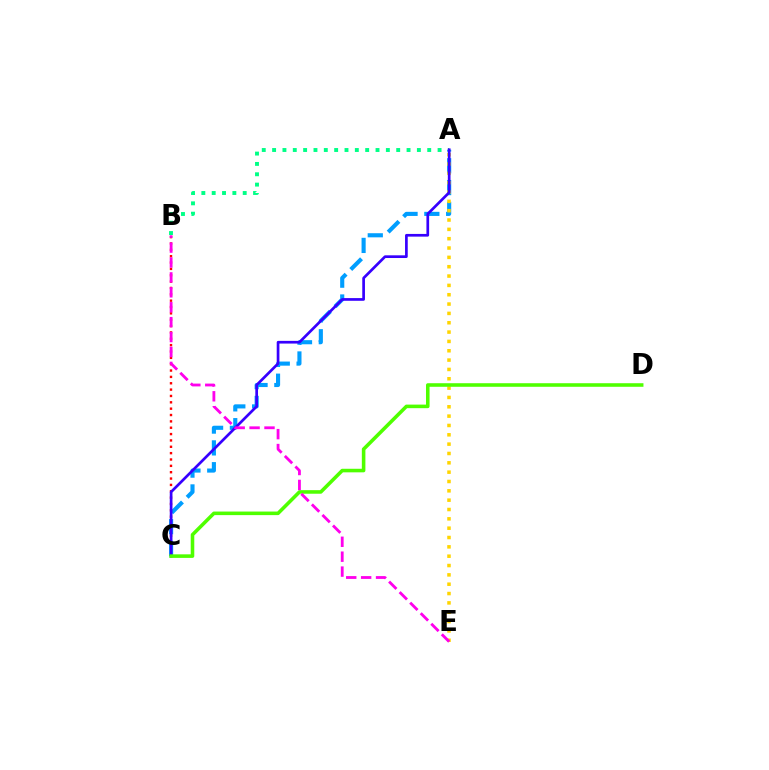{('B', 'C'): [{'color': '#ff0000', 'line_style': 'dotted', 'thickness': 1.73}], ('A', 'C'): [{'color': '#009eff', 'line_style': 'dashed', 'thickness': 2.96}, {'color': '#3700ff', 'line_style': 'solid', 'thickness': 1.94}], ('A', 'E'): [{'color': '#ffd500', 'line_style': 'dotted', 'thickness': 2.54}], ('A', 'B'): [{'color': '#00ff86', 'line_style': 'dotted', 'thickness': 2.81}], ('C', 'D'): [{'color': '#4fff00', 'line_style': 'solid', 'thickness': 2.57}], ('B', 'E'): [{'color': '#ff00ed', 'line_style': 'dashed', 'thickness': 2.03}]}